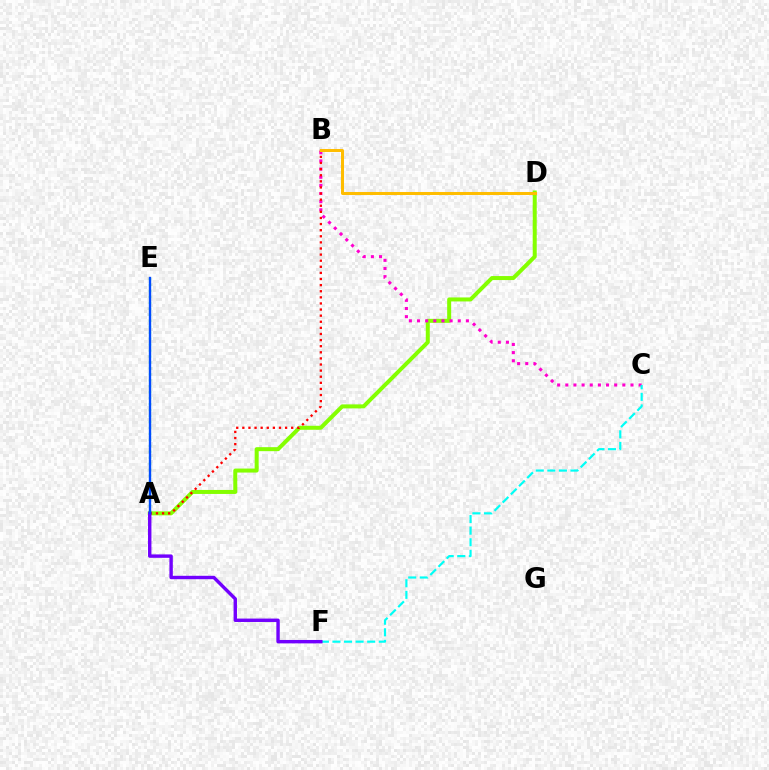{('A', 'D'): [{'color': '#84ff00', 'line_style': 'solid', 'thickness': 2.88}], ('B', 'C'): [{'color': '#ff00cf', 'line_style': 'dotted', 'thickness': 2.21}], ('A', 'E'): [{'color': '#00ff39', 'line_style': 'dotted', 'thickness': 1.62}, {'color': '#004bff', 'line_style': 'solid', 'thickness': 1.7}], ('A', 'B'): [{'color': '#ff0000', 'line_style': 'dotted', 'thickness': 1.66}], ('C', 'F'): [{'color': '#00fff6', 'line_style': 'dashed', 'thickness': 1.57}], ('B', 'D'): [{'color': '#ffbd00', 'line_style': 'solid', 'thickness': 2.17}], ('A', 'F'): [{'color': '#7200ff', 'line_style': 'solid', 'thickness': 2.45}]}